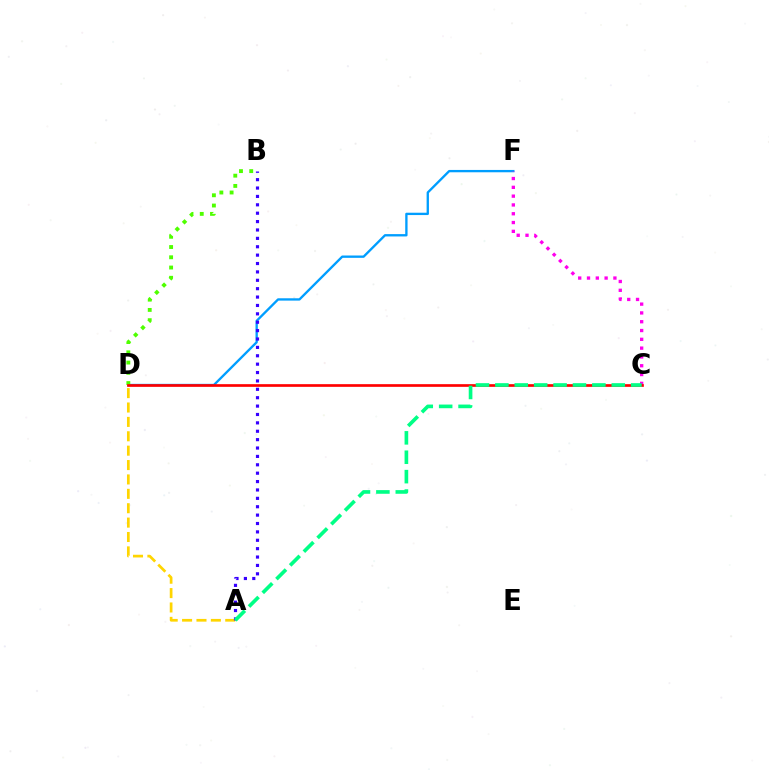{('A', 'D'): [{'color': '#ffd500', 'line_style': 'dashed', 'thickness': 1.95}], ('D', 'F'): [{'color': '#009eff', 'line_style': 'solid', 'thickness': 1.68}], ('C', 'F'): [{'color': '#ff00ed', 'line_style': 'dotted', 'thickness': 2.39}], ('B', 'D'): [{'color': '#4fff00', 'line_style': 'dotted', 'thickness': 2.78}], ('C', 'D'): [{'color': '#ff0000', 'line_style': 'solid', 'thickness': 1.93}], ('A', 'B'): [{'color': '#3700ff', 'line_style': 'dotted', 'thickness': 2.28}], ('A', 'C'): [{'color': '#00ff86', 'line_style': 'dashed', 'thickness': 2.64}]}